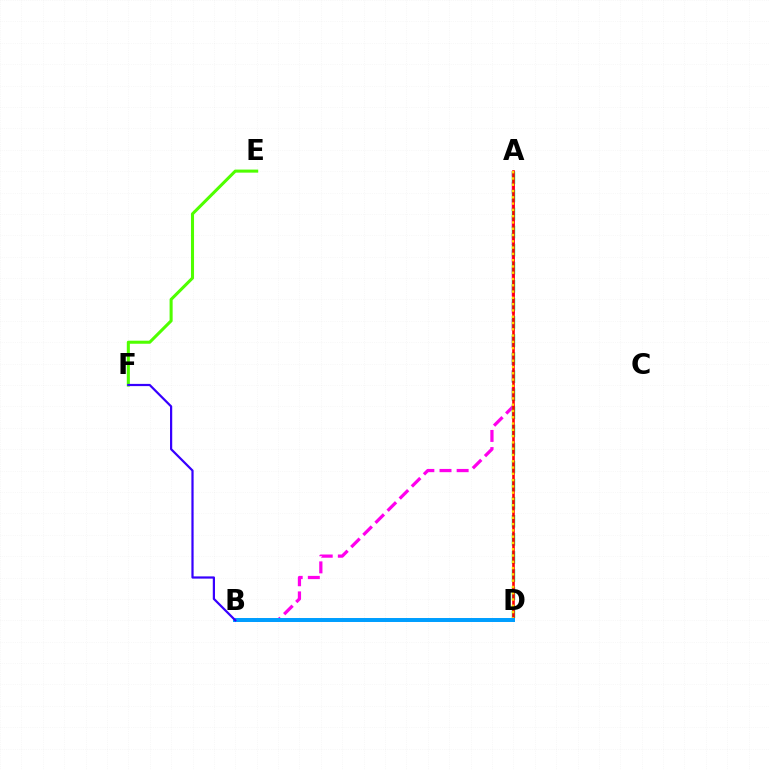{('A', 'B'): [{'color': '#ff00ed', 'line_style': 'dashed', 'thickness': 2.33}], ('A', 'D'): [{'color': '#00ff86', 'line_style': 'dashed', 'thickness': 2.46}, {'color': '#ff0000', 'line_style': 'solid', 'thickness': 1.87}, {'color': '#ffd500', 'line_style': 'dotted', 'thickness': 1.71}], ('E', 'F'): [{'color': '#4fff00', 'line_style': 'solid', 'thickness': 2.2}], ('B', 'D'): [{'color': '#009eff', 'line_style': 'solid', 'thickness': 2.87}], ('B', 'F'): [{'color': '#3700ff', 'line_style': 'solid', 'thickness': 1.59}]}